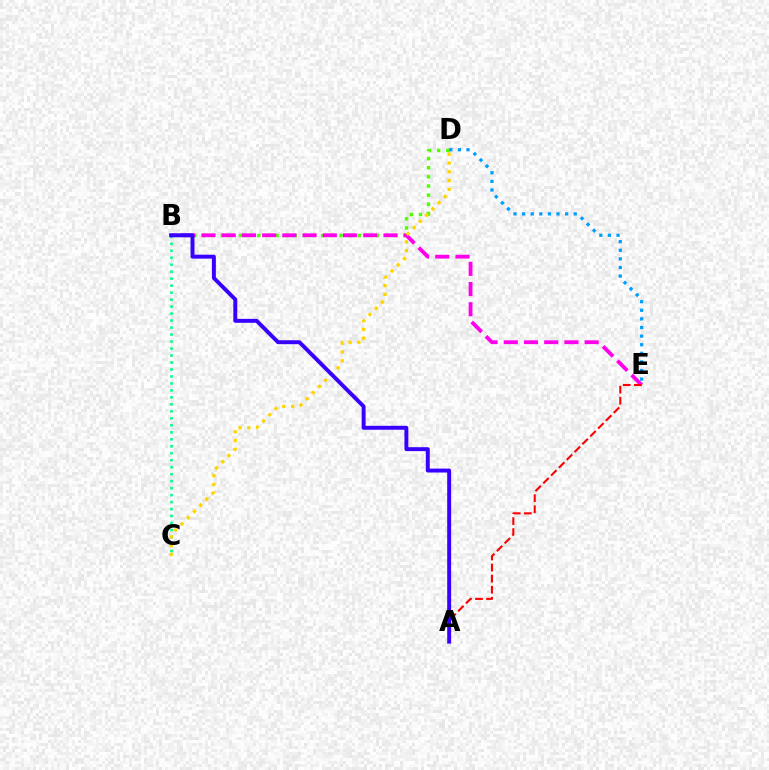{('B', 'D'): [{'color': '#4fff00', 'line_style': 'dotted', 'thickness': 2.48}], ('B', 'C'): [{'color': '#00ff86', 'line_style': 'dotted', 'thickness': 1.9}], ('D', 'E'): [{'color': '#009eff', 'line_style': 'dotted', 'thickness': 2.34}], ('B', 'E'): [{'color': '#ff00ed', 'line_style': 'dashed', 'thickness': 2.75}], ('A', 'E'): [{'color': '#ff0000', 'line_style': 'dashed', 'thickness': 1.5}], ('C', 'D'): [{'color': '#ffd500', 'line_style': 'dotted', 'thickness': 2.38}], ('A', 'B'): [{'color': '#3700ff', 'line_style': 'solid', 'thickness': 2.83}]}